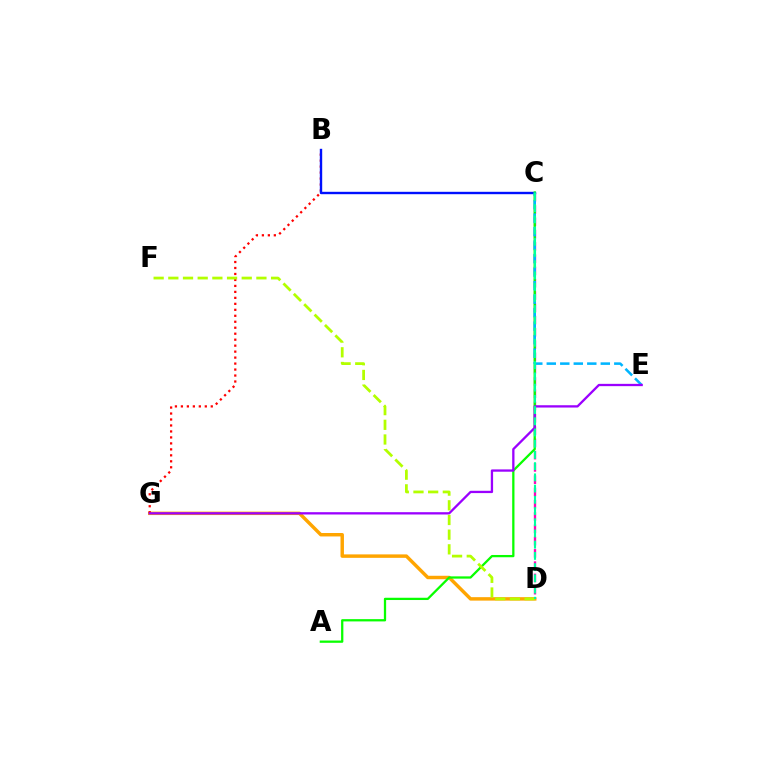{('D', 'G'): [{'color': '#ffa500', 'line_style': 'solid', 'thickness': 2.48}], ('B', 'G'): [{'color': '#ff0000', 'line_style': 'dotted', 'thickness': 1.62}], ('B', 'C'): [{'color': '#0010ff', 'line_style': 'solid', 'thickness': 1.72}], ('C', 'D'): [{'color': '#ff00bd', 'line_style': 'dashed', 'thickness': 1.67}, {'color': '#00ff9d', 'line_style': 'dashed', 'thickness': 1.52}], ('A', 'C'): [{'color': '#08ff00', 'line_style': 'solid', 'thickness': 1.64}], ('C', 'E'): [{'color': '#00b5ff', 'line_style': 'dashed', 'thickness': 1.83}], ('E', 'G'): [{'color': '#9b00ff', 'line_style': 'solid', 'thickness': 1.66}], ('D', 'F'): [{'color': '#b3ff00', 'line_style': 'dashed', 'thickness': 1.99}]}